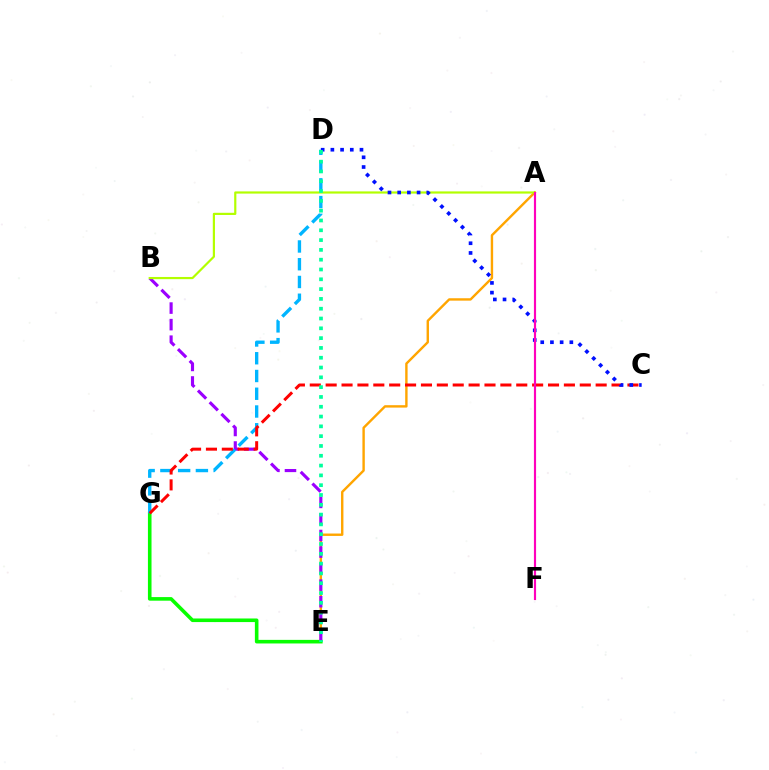{('A', 'E'): [{'color': '#ffa500', 'line_style': 'solid', 'thickness': 1.73}], ('E', 'G'): [{'color': '#08ff00', 'line_style': 'solid', 'thickness': 2.59}], ('B', 'E'): [{'color': '#9b00ff', 'line_style': 'dashed', 'thickness': 2.25}], ('A', 'B'): [{'color': '#b3ff00', 'line_style': 'solid', 'thickness': 1.58}], ('D', 'G'): [{'color': '#00b5ff', 'line_style': 'dashed', 'thickness': 2.41}], ('C', 'G'): [{'color': '#ff0000', 'line_style': 'dashed', 'thickness': 2.16}], ('C', 'D'): [{'color': '#0010ff', 'line_style': 'dotted', 'thickness': 2.64}], ('A', 'F'): [{'color': '#ff00bd', 'line_style': 'solid', 'thickness': 1.56}], ('D', 'E'): [{'color': '#00ff9d', 'line_style': 'dotted', 'thickness': 2.66}]}